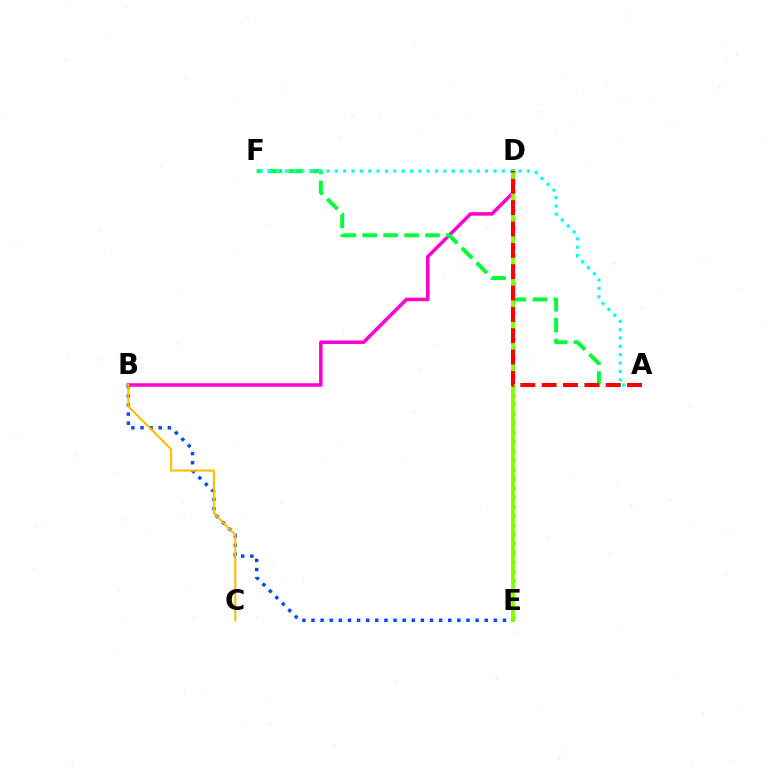{('B', 'E'): [{'color': '#004bff', 'line_style': 'dotted', 'thickness': 2.48}], ('B', 'D'): [{'color': '#ff00cf', 'line_style': 'solid', 'thickness': 2.54}], ('B', 'C'): [{'color': '#ffbd00', 'line_style': 'solid', 'thickness': 1.52}], ('D', 'E'): [{'color': '#7200ff', 'line_style': 'dotted', 'thickness': 2.52}, {'color': '#84ff00', 'line_style': 'solid', 'thickness': 2.76}], ('A', 'F'): [{'color': '#00ff39', 'line_style': 'dashed', 'thickness': 2.84}, {'color': '#00fff6', 'line_style': 'dotted', 'thickness': 2.27}], ('A', 'D'): [{'color': '#ff0000', 'line_style': 'dashed', 'thickness': 2.9}]}